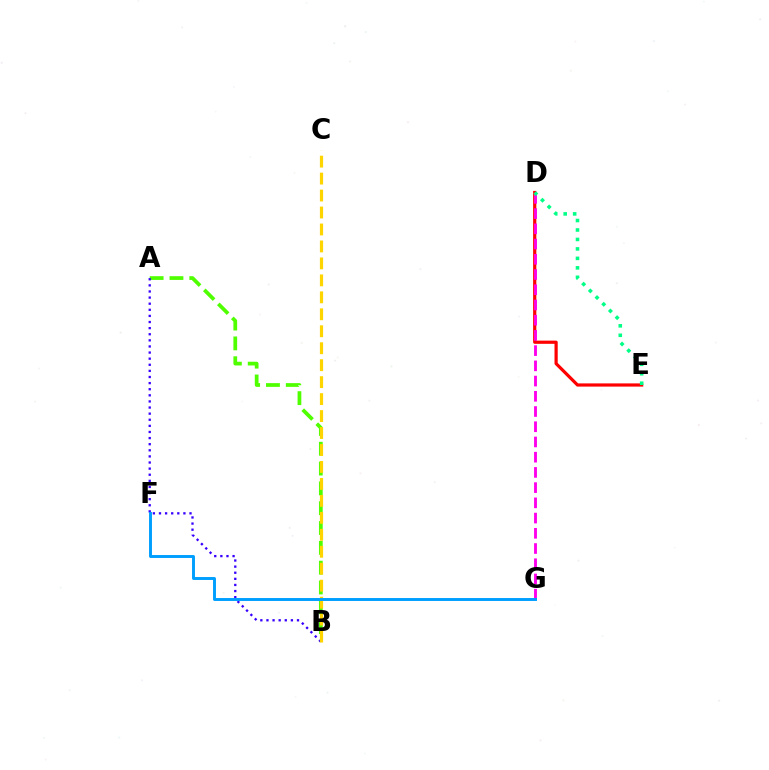{('A', 'B'): [{'color': '#4fff00', 'line_style': 'dashed', 'thickness': 2.69}, {'color': '#3700ff', 'line_style': 'dotted', 'thickness': 1.66}], ('D', 'E'): [{'color': '#ff0000', 'line_style': 'solid', 'thickness': 2.31}, {'color': '#00ff86', 'line_style': 'dotted', 'thickness': 2.57}], ('B', 'C'): [{'color': '#ffd500', 'line_style': 'dashed', 'thickness': 2.3}], ('D', 'G'): [{'color': '#ff00ed', 'line_style': 'dashed', 'thickness': 2.07}], ('F', 'G'): [{'color': '#009eff', 'line_style': 'solid', 'thickness': 2.11}]}